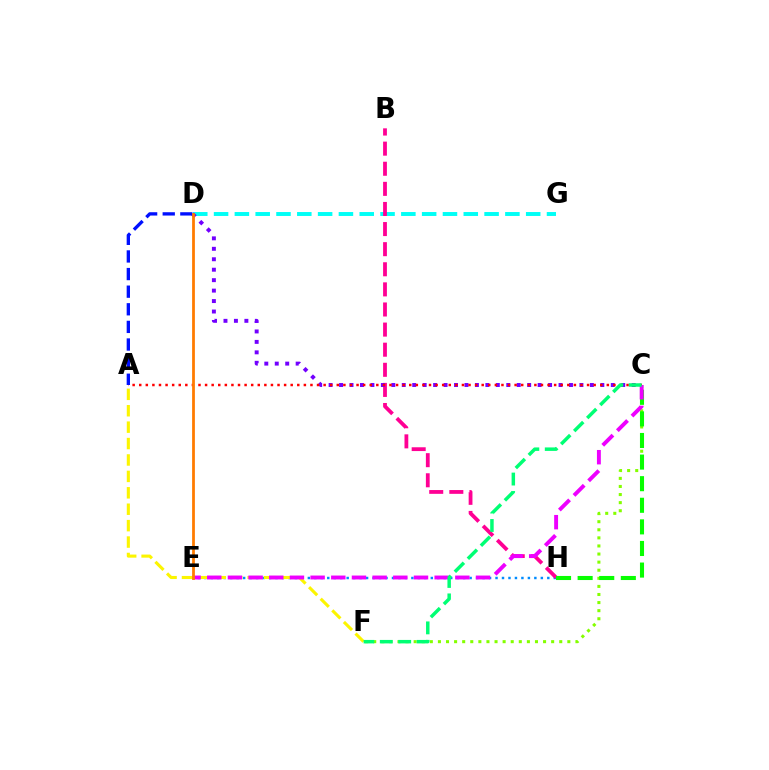{('C', 'F'): [{'color': '#84ff00', 'line_style': 'dotted', 'thickness': 2.2}, {'color': '#00ff74', 'line_style': 'dashed', 'thickness': 2.5}], ('D', 'G'): [{'color': '#00fff6', 'line_style': 'dashed', 'thickness': 2.83}], ('E', 'H'): [{'color': '#008cff', 'line_style': 'dotted', 'thickness': 1.76}], ('B', 'H'): [{'color': '#ff0094', 'line_style': 'dashed', 'thickness': 2.73}], ('C', 'D'): [{'color': '#7200ff', 'line_style': 'dotted', 'thickness': 2.84}], ('A', 'C'): [{'color': '#ff0000', 'line_style': 'dotted', 'thickness': 1.79}], ('C', 'H'): [{'color': '#08ff00', 'line_style': 'dashed', 'thickness': 2.93}], ('A', 'F'): [{'color': '#fcf500', 'line_style': 'dashed', 'thickness': 2.23}], ('C', 'E'): [{'color': '#ee00ff', 'line_style': 'dashed', 'thickness': 2.81}], ('A', 'D'): [{'color': '#0010ff', 'line_style': 'dashed', 'thickness': 2.39}], ('D', 'E'): [{'color': '#ff7c00', 'line_style': 'solid', 'thickness': 2.0}]}